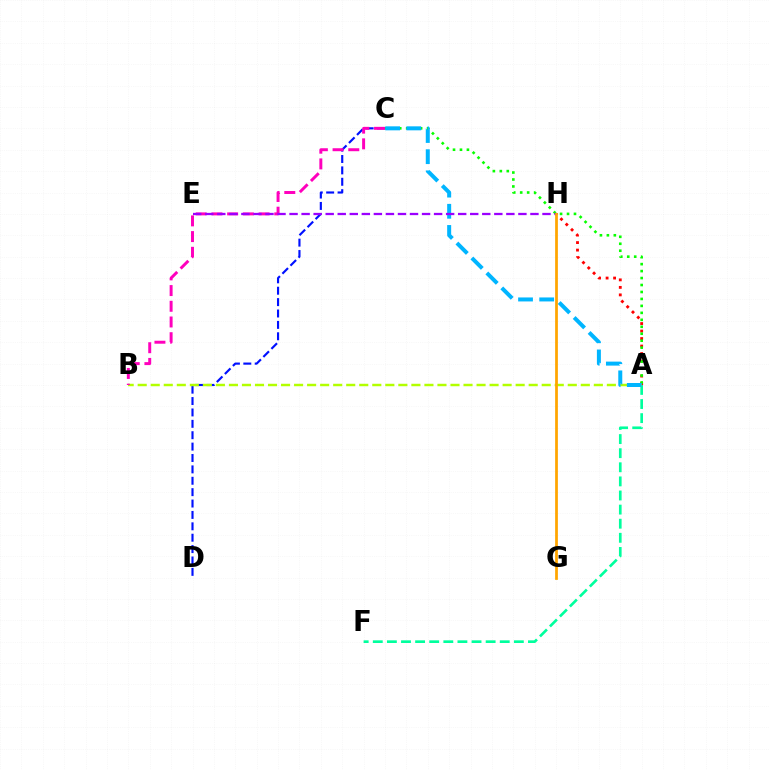{('C', 'D'): [{'color': '#0010ff', 'line_style': 'dashed', 'thickness': 1.55}], ('A', 'H'): [{'color': '#ff0000', 'line_style': 'dotted', 'thickness': 2.04}], ('A', 'F'): [{'color': '#00ff9d', 'line_style': 'dashed', 'thickness': 1.92}], ('A', 'C'): [{'color': '#08ff00', 'line_style': 'dotted', 'thickness': 1.89}, {'color': '#00b5ff', 'line_style': 'dashed', 'thickness': 2.87}], ('A', 'B'): [{'color': '#b3ff00', 'line_style': 'dashed', 'thickness': 1.77}], ('B', 'C'): [{'color': '#ff00bd', 'line_style': 'dashed', 'thickness': 2.13}], ('E', 'H'): [{'color': '#9b00ff', 'line_style': 'dashed', 'thickness': 1.64}], ('G', 'H'): [{'color': '#ffa500', 'line_style': 'solid', 'thickness': 1.98}]}